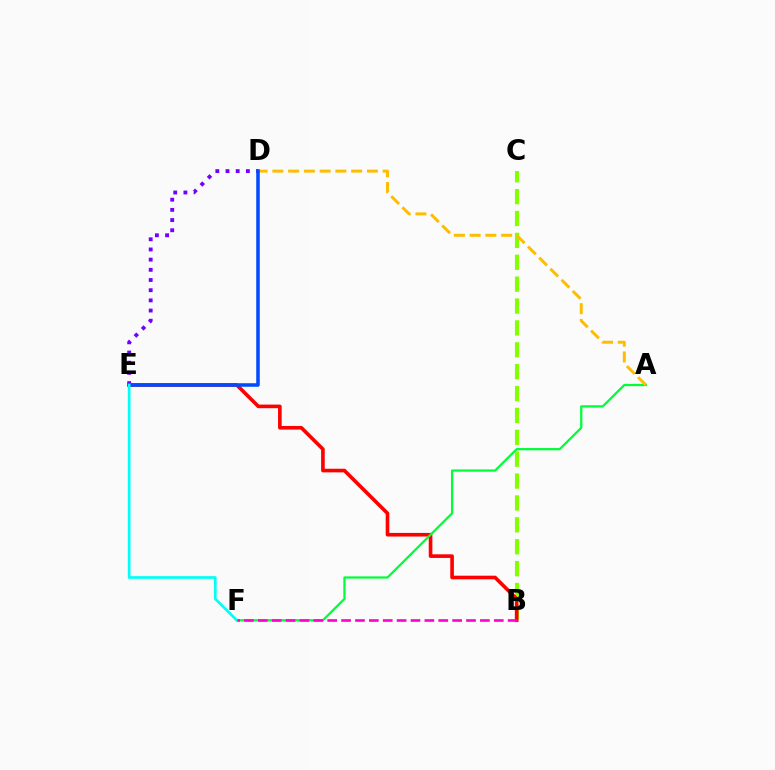{('B', 'C'): [{'color': '#84ff00', 'line_style': 'dashed', 'thickness': 2.97}], ('D', 'E'): [{'color': '#7200ff', 'line_style': 'dotted', 'thickness': 2.77}, {'color': '#004bff', 'line_style': 'solid', 'thickness': 2.55}], ('B', 'E'): [{'color': '#ff0000', 'line_style': 'solid', 'thickness': 2.61}], ('A', 'F'): [{'color': '#00ff39', 'line_style': 'solid', 'thickness': 1.63}], ('A', 'D'): [{'color': '#ffbd00', 'line_style': 'dashed', 'thickness': 2.14}], ('E', 'F'): [{'color': '#00fff6', 'line_style': 'solid', 'thickness': 1.95}], ('B', 'F'): [{'color': '#ff00cf', 'line_style': 'dashed', 'thickness': 1.89}]}